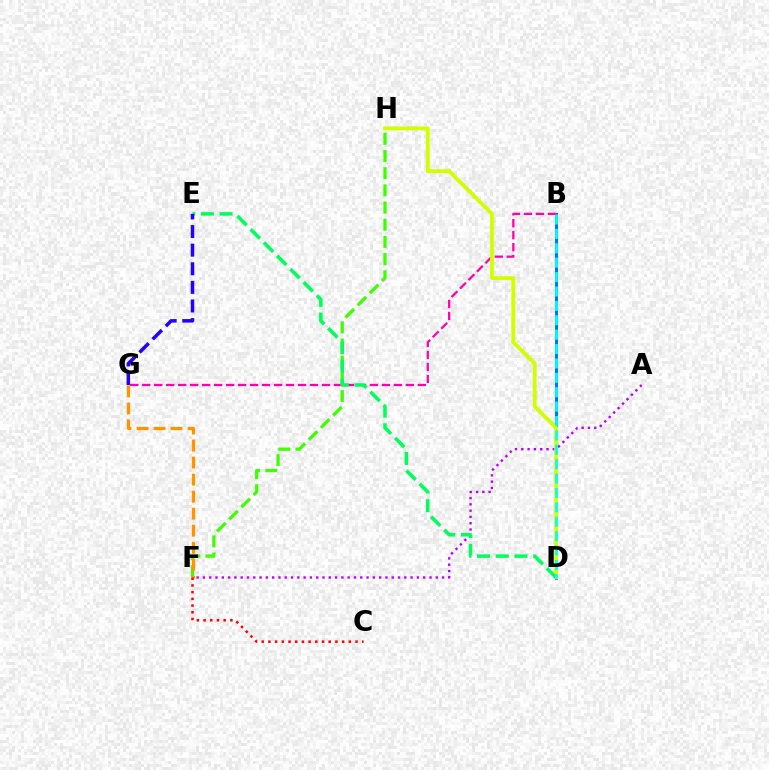{('B', 'D'): [{'color': '#0074ff', 'line_style': 'solid', 'thickness': 2.16}, {'color': '#00fff6', 'line_style': 'dashed', 'thickness': 1.96}], ('B', 'G'): [{'color': '#ff00ac', 'line_style': 'dashed', 'thickness': 1.63}], ('A', 'F'): [{'color': '#b900ff', 'line_style': 'dotted', 'thickness': 1.71}], ('F', 'H'): [{'color': '#3dff00', 'line_style': 'dashed', 'thickness': 2.34}], ('F', 'G'): [{'color': '#ff9400', 'line_style': 'dashed', 'thickness': 2.31}], ('D', 'H'): [{'color': '#d1ff00', 'line_style': 'solid', 'thickness': 2.74}], ('D', 'E'): [{'color': '#00ff5c', 'line_style': 'dashed', 'thickness': 2.54}], ('C', 'F'): [{'color': '#ff0000', 'line_style': 'dotted', 'thickness': 1.82}], ('E', 'G'): [{'color': '#2500ff', 'line_style': 'dashed', 'thickness': 2.53}]}